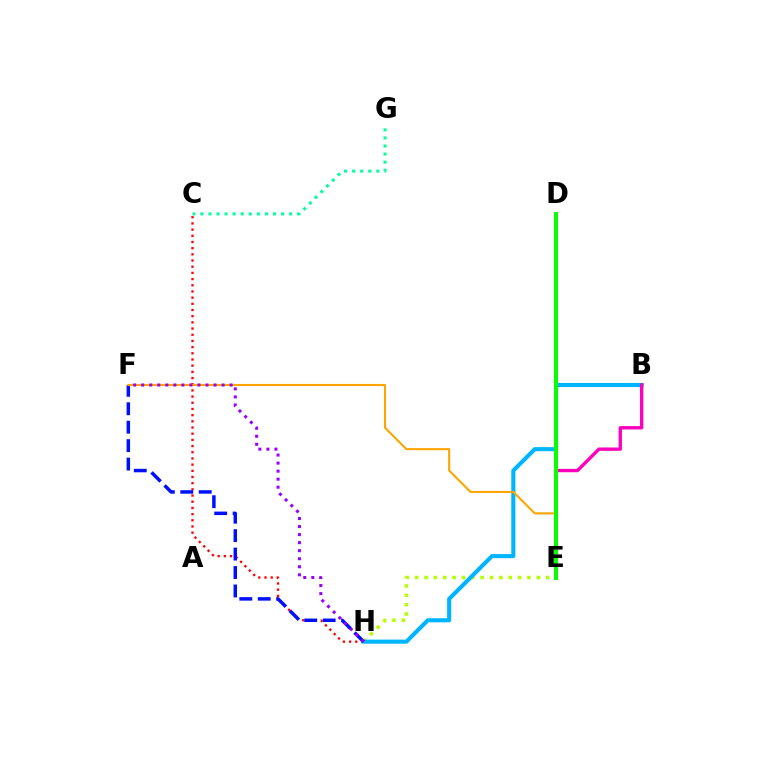{('C', 'H'): [{'color': '#ff0000', 'line_style': 'dotted', 'thickness': 1.68}], ('E', 'H'): [{'color': '#b3ff00', 'line_style': 'dotted', 'thickness': 2.54}], ('B', 'H'): [{'color': '#00b5ff', 'line_style': 'solid', 'thickness': 2.95}], ('F', 'H'): [{'color': '#0010ff', 'line_style': 'dashed', 'thickness': 2.51}, {'color': '#9b00ff', 'line_style': 'dotted', 'thickness': 2.18}], ('B', 'E'): [{'color': '#ff00bd', 'line_style': 'solid', 'thickness': 2.41}], ('C', 'G'): [{'color': '#00ff9d', 'line_style': 'dotted', 'thickness': 2.19}], ('E', 'F'): [{'color': '#ffa500', 'line_style': 'solid', 'thickness': 1.51}], ('D', 'E'): [{'color': '#08ff00', 'line_style': 'solid', 'thickness': 2.87}]}